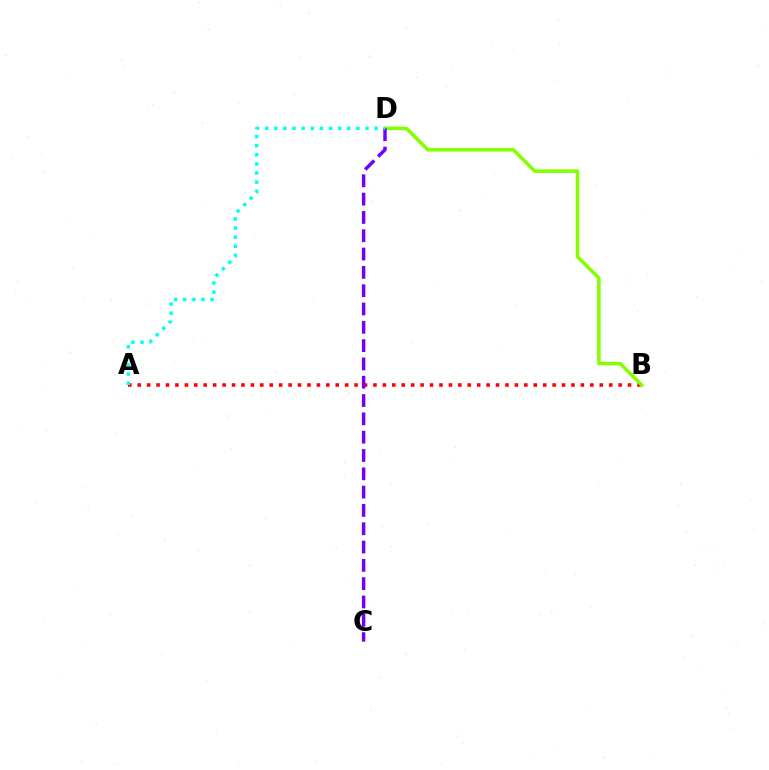{('A', 'B'): [{'color': '#ff0000', 'line_style': 'dotted', 'thickness': 2.56}], ('B', 'D'): [{'color': '#84ff00', 'line_style': 'solid', 'thickness': 2.54}], ('C', 'D'): [{'color': '#7200ff', 'line_style': 'dashed', 'thickness': 2.49}], ('A', 'D'): [{'color': '#00fff6', 'line_style': 'dotted', 'thickness': 2.48}]}